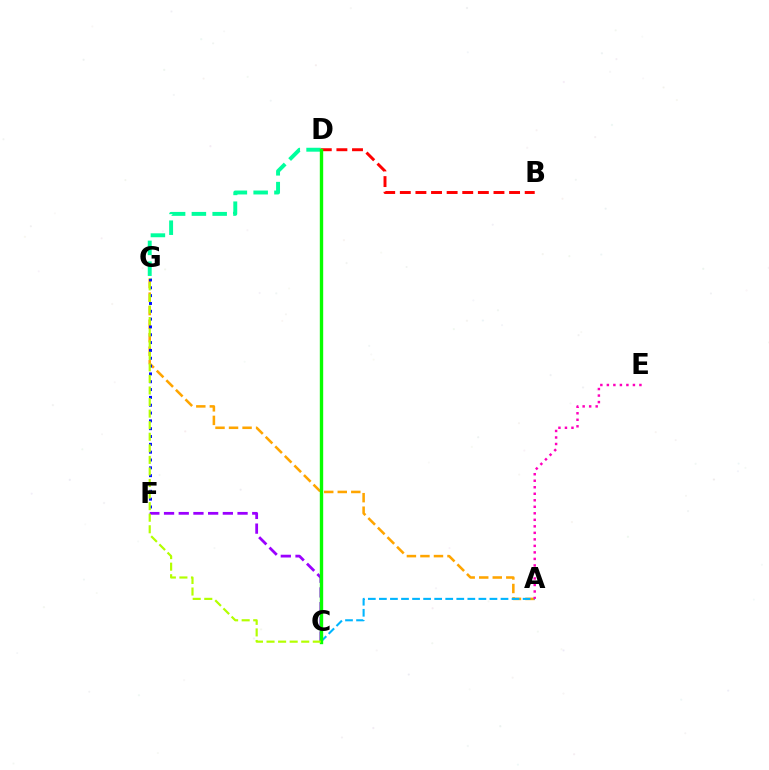{('A', 'G'): [{'color': '#ffa500', 'line_style': 'dashed', 'thickness': 1.84}], ('B', 'D'): [{'color': '#ff0000', 'line_style': 'dashed', 'thickness': 2.12}], ('A', 'C'): [{'color': '#00b5ff', 'line_style': 'dashed', 'thickness': 1.5}], ('C', 'F'): [{'color': '#9b00ff', 'line_style': 'dashed', 'thickness': 2.0}], ('D', 'G'): [{'color': '#00ff9d', 'line_style': 'dashed', 'thickness': 2.82}], ('A', 'E'): [{'color': '#ff00bd', 'line_style': 'dotted', 'thickness': 1.77}], ('C', 'D'): [{'color': '#08ff00', 'line_style': 'solid', 'thickness': 2.43}], ('F', 'G'): [{'color': '#0010ff', 'line_style': 'dotted', 'thickness': 2.13}], ('C', 'G'): [{'color': '#b3ff00', 'line_style': 'dashed', 'thickness': 1.57}]}